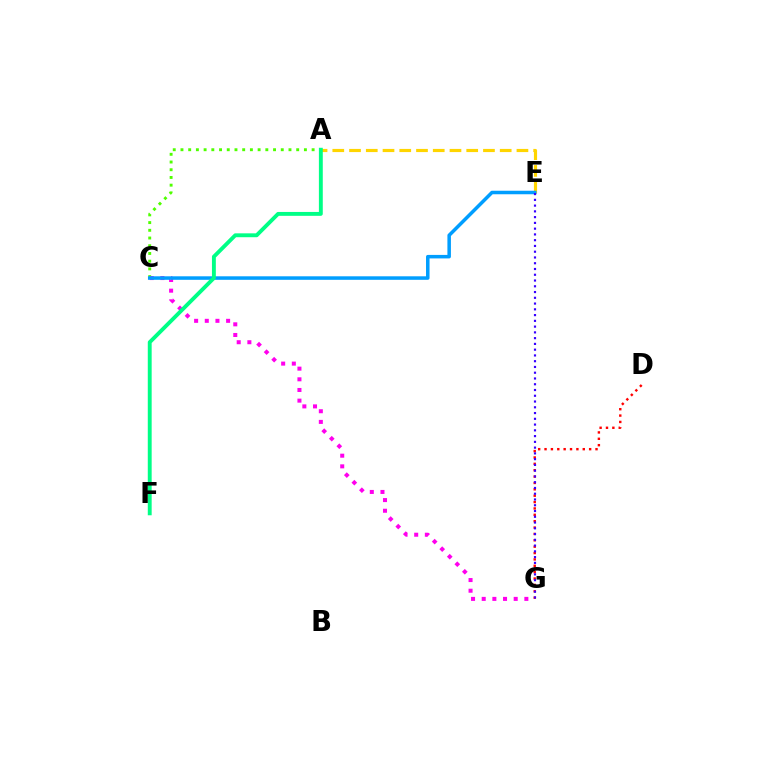{('A', 'C'): [{'color': '#4fff00', 'line_style': 'dotted', 'thickness': 2.1}], ('C', 'G'): [{'color': '#ff00ed', 'line_style': 'dotted', 'thickness': 2.9}], ('D', 'G'): [{'color': '#ff0000', 'line_style': 'dotted', 'thickness': 1.73}], ('A', 'E'): [{'color': '#ffd500', 'line_style': 'dashed', 'thickness': 2.27}], ('C', 'E'): [{'color': '#009eff', 'line_style': 'solid', 'thickness': 2.53}], ('E', 'G'): [{'color': '#3700ff', 'line_style': 'dotted', 'thickness': 1.57}], ('A', 'F'): [{'color': '#00ff86', 'line_style': 'solid', 'thickness': 2.8}]}